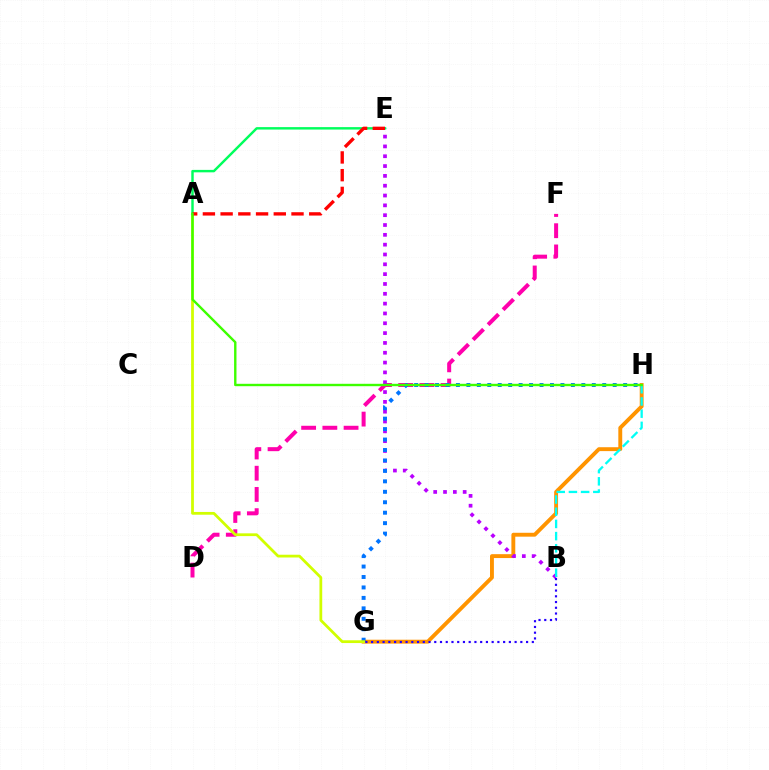{('D', 'F'): [{'color': '#ff00ac', 'line_style': 'dashed', 'thickness': 2.88}], ('G', 'H'): [{'color': '#ff9400', 'line_style': 'solid', 'thickness': 2.8}, {'color': '#0074ff', 'line_style': 'dotted', 'thickness': 2.84}], ('B', 'E'): [{'color': '#b900ff', 'line_style': 'dotted', 'thickness': 2.67}], ('A', 'G'): [{'color': '#d1ff00', 'line_style': 'solid', 'thickness': 1.99}], ('A', 'E'): [{'color': '#00ff5c', 'line_style': 'solid', 'thickness': 1.76}, {'color': '#ff0000', 'line_style': 'dashed', 'thickness': 2.41}], ('B', 'G'): [{'color': '#2500ff', 'line_style': 'dotted', 'thickness': 1.56}], ('B', 'H'): [{'color': '#00fff6', 'line_style': 'dashed', 'thickness': 1.66}], ('A', 'H'): [{'color': '#3dff00', 'line_style': 'solid', 'thickness': 1.72}]}